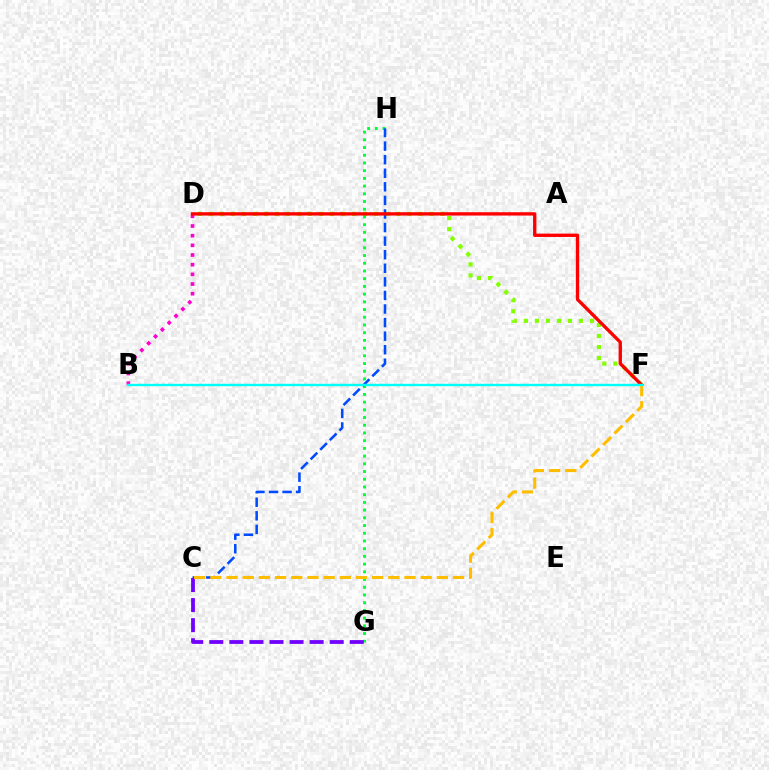{('D', 'F'): [{'color': '#84ff00', 'line_style': 'dotted', 'thickness': 3.0}, {'color': '#ff0000', 'line_style': 'solid', 'thickness': 2.41}], ('B', 'D'): [{'color': '#ff00cf', 'line_style': 'dotted', 'thickness': 2.63}], ('G', 'H'): [{'color': '#00ff39', 'line_style': 'dotted', 'thickness': 2.1}], ('C', 'H'): [{'color': '#004bff', 'line_style': 'dashed', 'thickness': 1.84}], ('C', 'G'): [{'color': '#7200ff', 'line_style': 'dashed', 'thickness': 2.73}], ('C', 'F'): [{'color': '#ffbd00', 'line_style': 'dashed', 'thickness': 2.2}], ('B', 'F'): [{'color': '#00fff6', 'line_style': 'solid', 'thickness': 1.71}]}